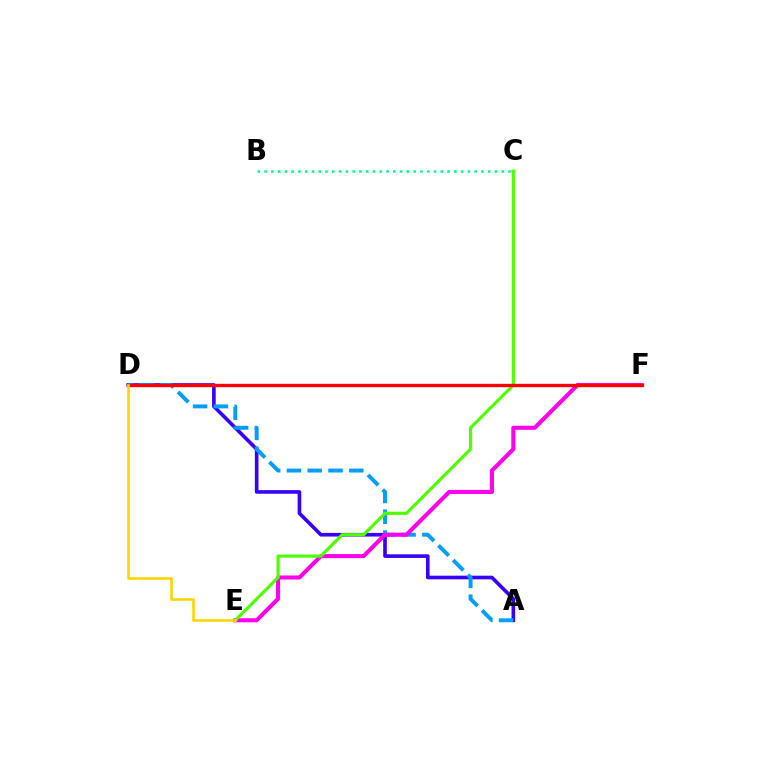{('A', 'D'): [{'color': '#3700ff', 'line_style': 'solid', 'thickness': 2.62}, {'color': '#009eff', 'line_style': 'dashed', 'thickness': 2.82}], ('B', 'C'): [{'color': '#00ff86', 'line_style': 'dotted', 'thickness': 1.84}], ('E', 'F'): [{'color': '#ff00ed', 'line_style': 'solid', 'thickness': 2.93}], ('C', 'E'): [{'color': '#4fff00', 'line_style': 'solid', 'thickness': 2.28}], ('D', 'F'): [{'color': '#ff0000', 'line_style': 'solid', 'thickness': 2.39}], ('D', 'E'): [{'color': '#ffd500', 'line_style': 'solid', 'thickness': 1.88}]}